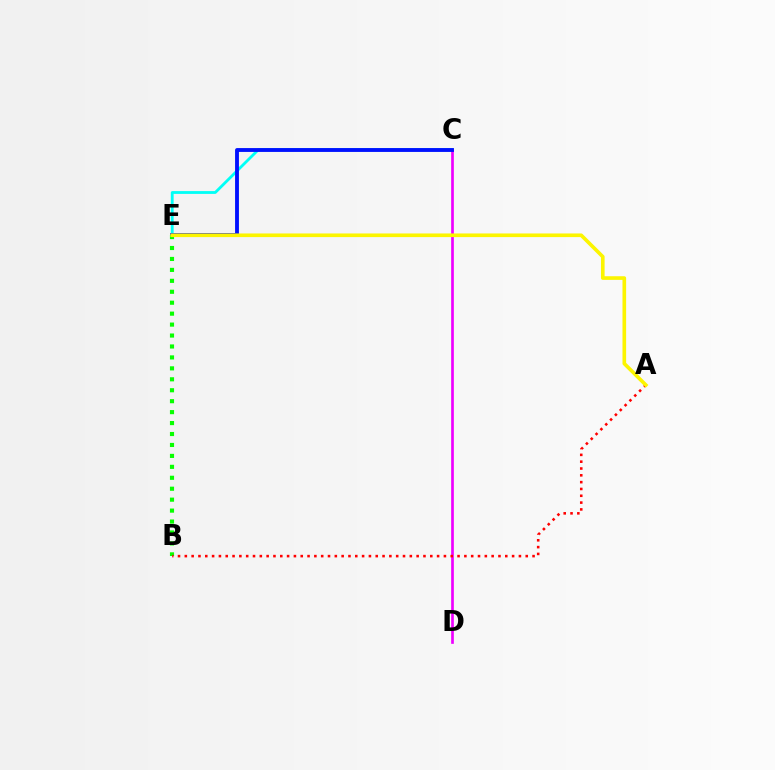{('C', 'E'): [{'color': '#00fff6', 'line_style': 'solid', 'thickness': 2.02}, {'color': '#0010ff', 'line_style': 'solid', 'thickness': 2.77}], ('C', 'D'): [{'color': '#ee00ff', 'line_style': 'solid', 'thickness': 1.93}], ('B', 'E'): [{'color': '#08ff00', 'line_style': 'dotted', 'thickness': 2.97}], ('A', 'B'): [{'color': '#ff0000', 'line_style': 'dotted', 'thickness': 1.85}], ('A', 'E'): [{'color': '#fcf500', 'line_style': 'solid', 'thickness': 2.62}]}